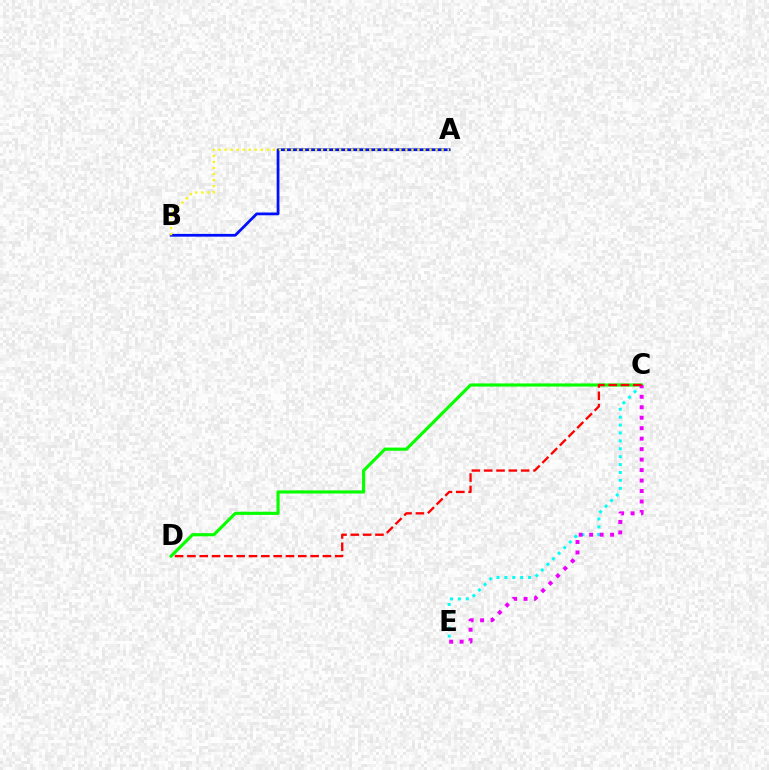{('A', 'B'): [{'color': '#0010ff', 'line_style': 'solid', 'thickness': 1.99}, {'color': '#fcf500', 'line_style': 'dotted', 'thickness': 1.64}], ('C', 'D'): [{'color': '#08ff00', 'line_style': 'solid', 'thickness': 2.27}, {'color': '#ff0000', 'line_style': 'dashed', 'thickness': 1.67}], ('C', 'E'): [{'color': '#00fff6', 'line_style': 'dotted', 'thickness': 2.15}, {'color': '#ee00ff', 'line_style': 'dotted', 'thickness': 2.84}]}